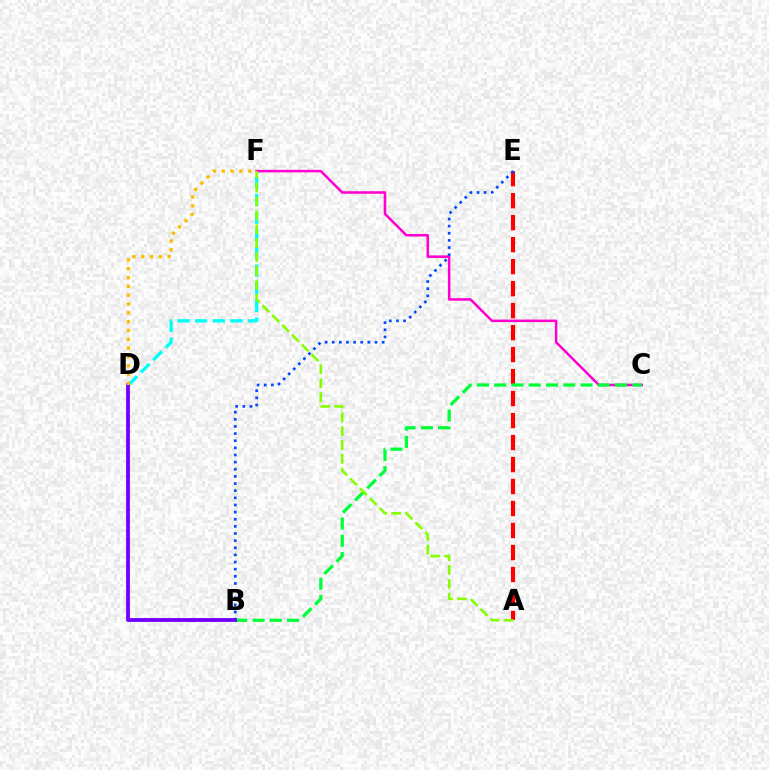{('C', 'F'): [{'color': '#ff00cf', 'line_style': 'solid', 'thickness': 1.83}], ('D', 'F'): [{'color': '#00fff6', 'line_style': 'dashed', 'thickness': 2.39}, {'color': '#ffbd00', 'line_style': 'dotted', 'thickness': 2.4}], ('A', 'E'): [{'color': '#ff0000', 'line_style': 'dashed', 'thickness': 2.99}], ('B', 'E'): [{'color': '#004bff', 'line_style': 'dotted', 'thickness': 1.94}], ('B', 'C'): [{'color': '#00ff39', 'line_style': 'dashed', 'thickness': 2.34}], ('B', 'D'): [{'color': '#7200ff', 'line_style': 'solid', 'thickness': 2.76}], ('A', 'F'): [{'color': '#84ff00', 'line_style': 'dashed', 'thickness': 1.89}]}